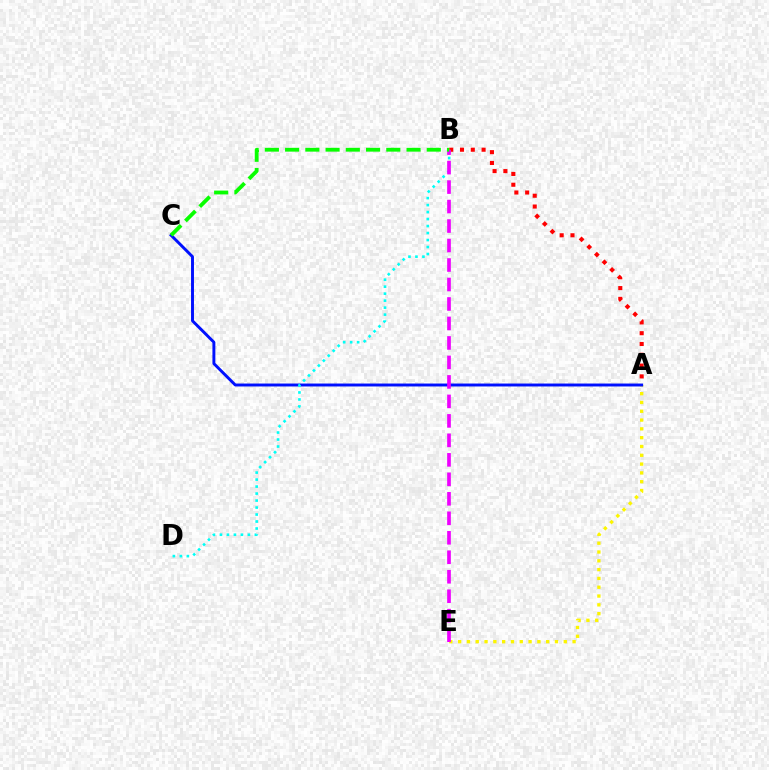{('A', 'E'): [{'color': '#fcf500', 'line_style': 'dotted', 'thickness': 2.39}], ('A', 'C'): [{'color': '#0010ff', 'line_style': 'solid', 'thickness': 2.11}], ('A', 'B'): [{'color': '#ff0000', 'line_style': 'dotted', 'thickness': 2.93}], ('B', 'D'): [{'color': '#00fff6', 'line_style': 'dotted', 'thickness': 1.9}], ('B', 'E'): [{'color': '#ee00ff', 'line_style': 'dashed', 'thickness': 2.65}], ('B', 'C'): [{'color': '#08ff00', 'line_style': 'dashed', 'thickness': 2.75}]}